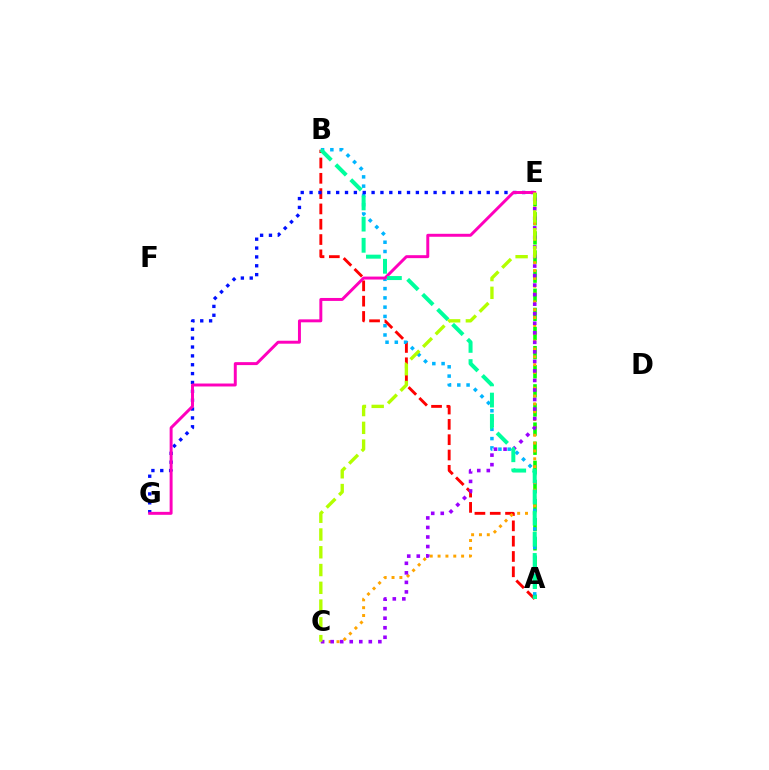{('A', 'B'): [{'color': '#ff0000', 'line_style': 'dashed', 'thickness': 2.08}, {'color': '#00b5ff', 'line_style': 'dotted', 'thickness': 2.52}, {'color': '#00ff9d', 'line_style': 'dashed', 'thickness': 2.88}], ('A', 'E'): [{'color': '#08ff00', 'line_style': 'dashed', 'thickness': 2.6}], ('C', 'E'): [{'color': '#ffa500', 'line_style': 'dotted', 'thickness': 2.13}, {'color': '#9b00ff', 'line_style': 'dotted', 'thickness': 2.59}, {'color': '#b3ff00', 'line_style': 'dashed', 'thickness': 2.41}], ('E', 'G'): [{'color': '#0010ff', 'line_style': 'dotted', 'thickness': 2.41}, {'color': '#ff00bd', 'line_style': 'solid', 'thickness': 2.13}]}